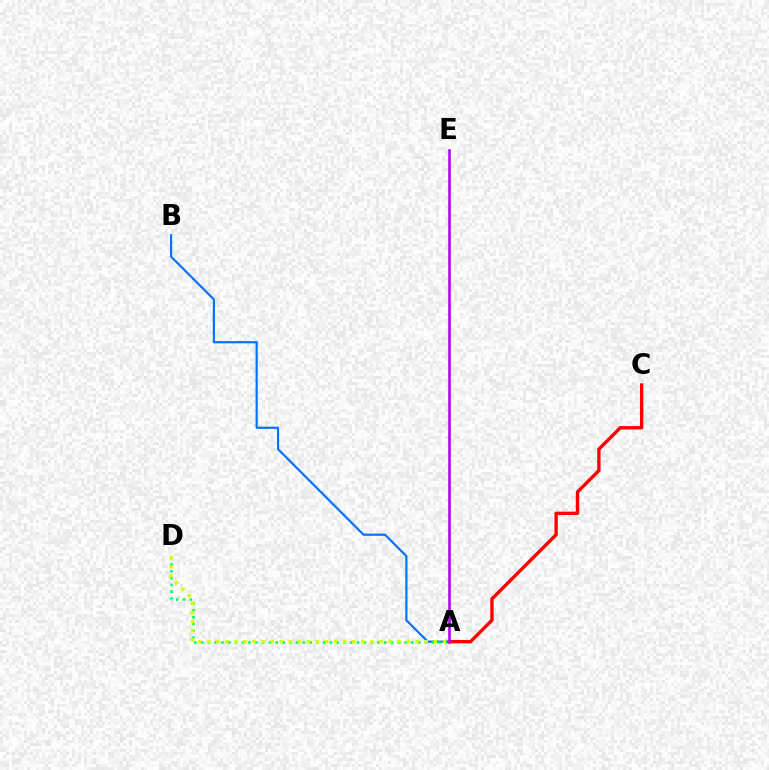{('A', 'B'): [{'color': '#0074ff', 'line_style': 'solid', 'thickness': 1.58}], ('A', 'D'): [{'color': '#00ff5c', 'line_style': 'dotted', 'thickness': 1.84}, {'color': '#d1ff00', 'line_style': 'dotted', 'thickness': 2.46}], ('A', 'C'): [{'color': '#ff0000', 'line_style': 'solid', 'thickness': 2.41}], ('A', 'E'): [{'color': '#b900ff', 'line_style': 'solid', 'thickness': 1.87}]}